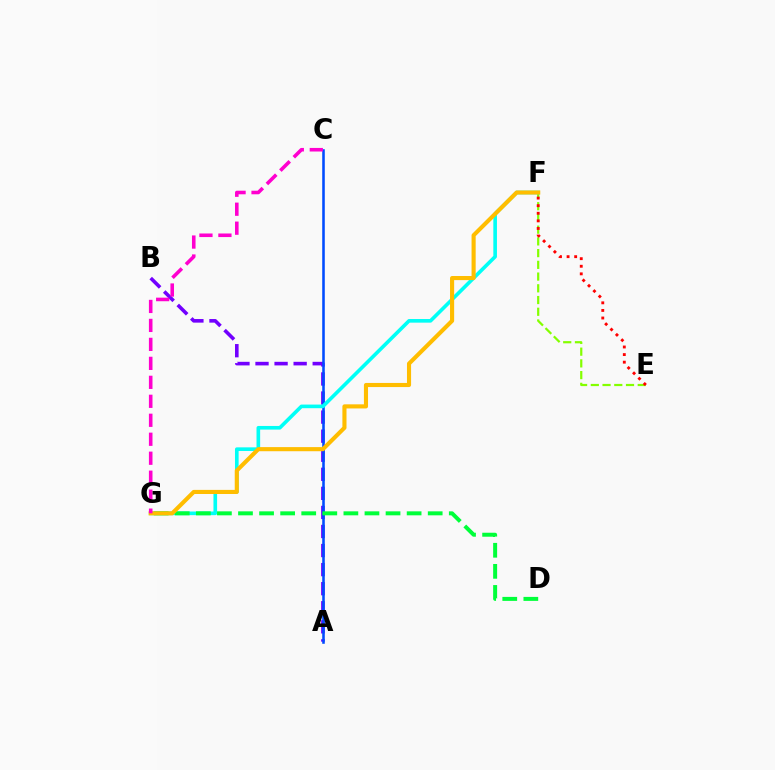{('A', 'B'): [{'color': '#7200ff', 'line_style': 'dashed', 'thickness': 2.59}], ('E', 'F'): [{'color': '#84ff00', 'line_style': 'dashed', 'thickness': 1.59}, {'color': '#ff0000', 'line_style': 'dotted', 'thickness': 2.06}], ('A', 'C'): [{'color': '#004bff', 'line_style': 'solid', 'thickness': 1.84}], ('F', 'G'): [{'color': '#00fff6', 'line_style': 'solid', 'thickness': 2.61}, {'color': '#ffbd00', 'line_style': 'solid', 'thickness': 2.96}], ('D', 'G'): [{'color': '#00ff39', 'line_style': 'dashed', 'thickness': 2.86}], ('C', 'G'): [{'color': '#ff00cf', 'line_style': 'dashed', 'thickness': 2.58}]}